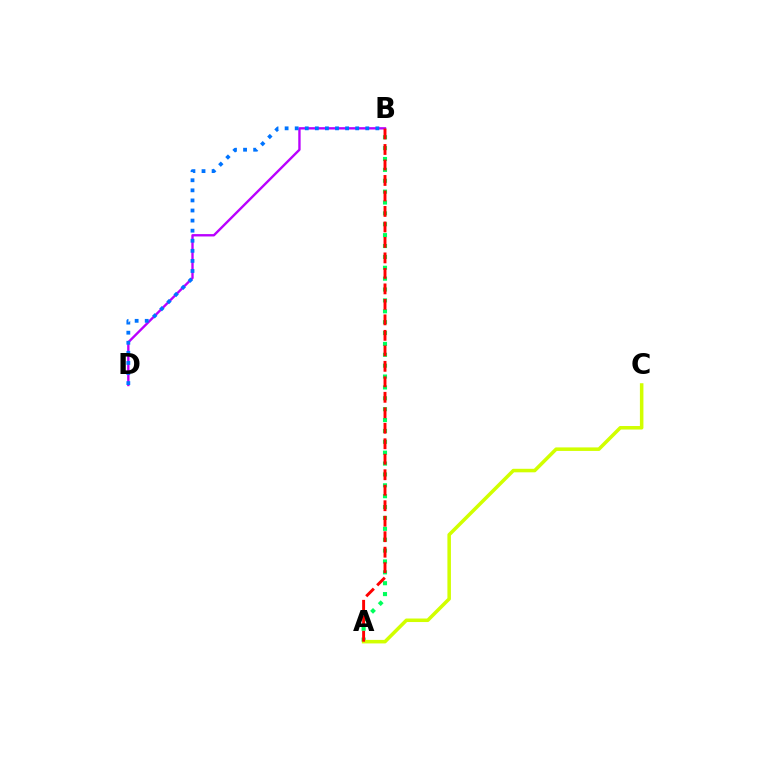{('B', 'D'): [{'color': '#b900ff', 'line_style': 'solid', 'thickness': 1.7}, {'color': '#0074ff', 'line_style': 'dotted', 'thickness': 2.74}], ('A', 'B'): [{'color': '#00ff5c', 'line_style': 'dotted', 'thickness': 2.96}, {'color': '#ff0000', 'line_style': 'dashed', 'thickness': 2.1}], ('A', 'C'): [{'color': '#d1ff00', 'line_style': 'solid', 'thickness': 2.54}]}